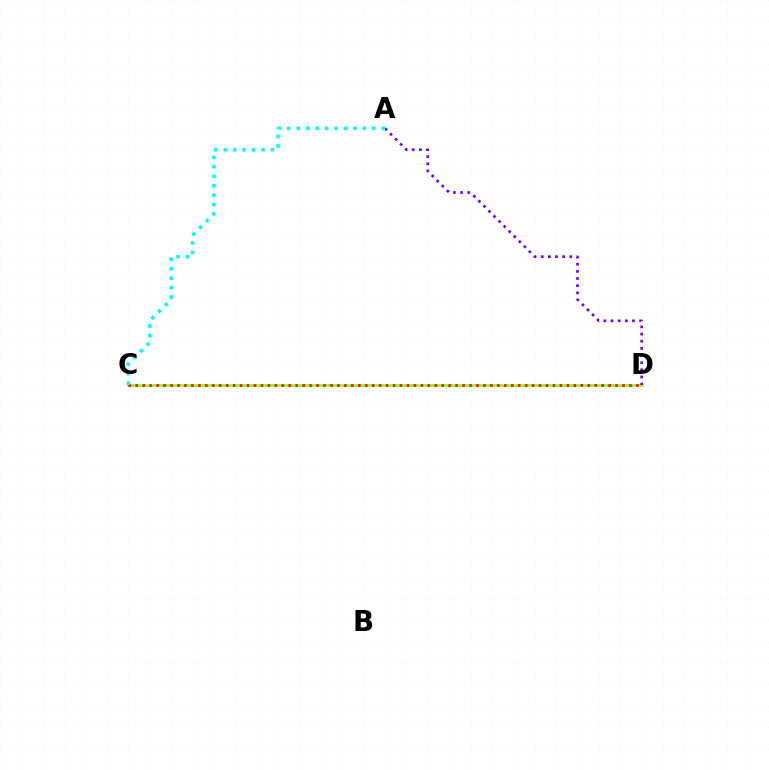{('C', 'D'): [{'color': '#84ff00', 'line_style': 'solid', 'thickness': 1.82}, {'color': '#ff0000', 'line_style': 'dotted', 'thickness': 1.89}], ('A', 'D'): [{'color': '#7200ff', 'line_style': 'dotted', 'thickness': 1.94}], ('A', 'C'): [{'color': '#00fff6', 'line_style': 'dotted', 'thickness': 2.57}]}